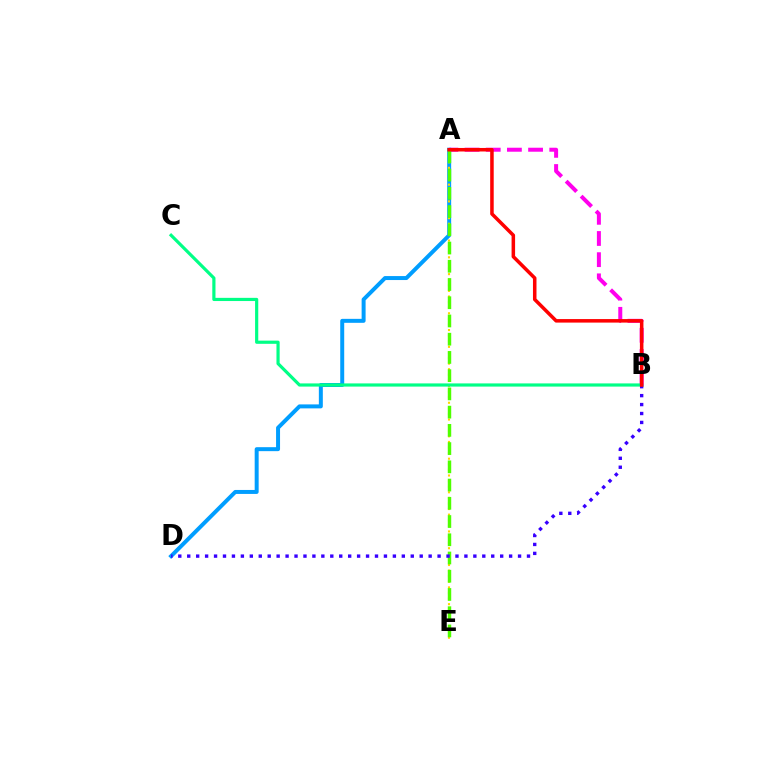{('A', 'D'): [{'color': '#009eff', 'line_style': 'solid', 'thickness': 2.86}], ('A', 'B'): [{'color': '#ff00ed', 'line_style': 'dashed', 'thickness': 2.88}, {'color': '#ff0000', 'line_style': 'solid', 'thickness': 2.54}], ('A', 'E'): [{'color': '#ffd500', 'line_style': 'dotted', 'thickness': 1.52}, {'color': '#4fff00', 'line_style': 'dashed', 'thickness': 2.48}], ('B', 'C'): [{'color': '#00ff86', 'line_style': 'solid', 'thickness': 2.29}], ('B', 'D'): [{'color': '#3700ff', 'line_style': 'dotted', 'thickness': 2.43}]}